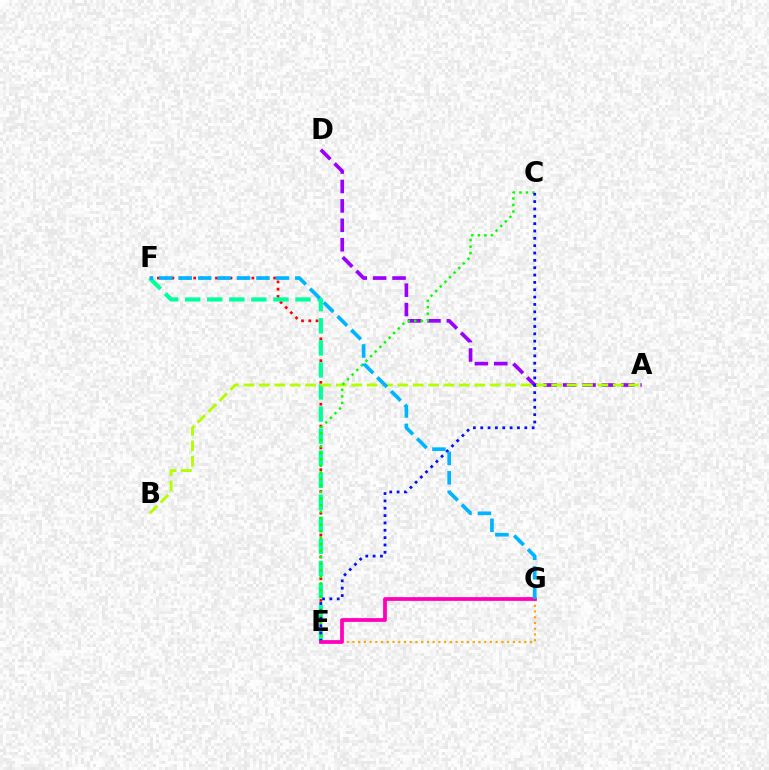{('E', 'F'): [{'color': '#ff0000', 'line_style': 'dotted', 'thickness': 1.97}, {'color': '#00ff9d', 'line_style': 'dashed', 'thickness': 3.0}], ('E', 'G'): [{'color': '#ffa500', 'line_style': 'dotted', 'thickness': 1.56}, {'color': '#ff00bd', 'line_style': 'solid', 'thickness': 2.71}], ('A', 'D'): [{'color': '#9b00ff', 'line_style': 'dashed', 'thickness': 2.64}], ('A', 'B'): [{'color': '#b3ff00', 'line_style': 'dashed', 'thickness': 2.09}], ('C', 'E'): [{'color': '#08ff00', 'line_style': 'dotted', 'thickness': 1.77}, {'color': '#0010ff', 'line_style': 'dotted', 'thickness': 2.0}], ('F', 'G'): [{'color': '#00b5ff', 'line_style': 'dashed', 'thickness': 2.64}]}